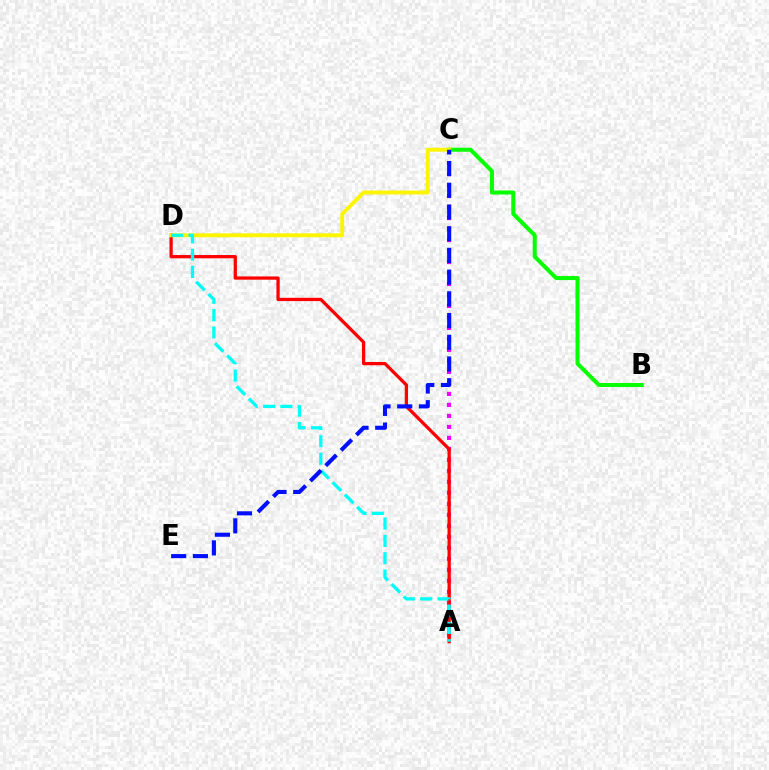{('A', 'C'): [{'color': '#ee00ff', 'line_style': 'dotted', 'thickness': 2.99}], ('A', 'D'): [{'color': '#ff0000', 'line_style': 'solid', 'thickness': 2.36}, {'color': '#00fff6', 'line_style': 'dashed', 'thickness': 2.36}], ('B', 'C'): [{'color': '#08ff00', 'line_style': 'solid', 'thickness': 2.91}], ('C', 'D'): [{'color': '#fcf500', 'line_style': 'solid', 'thickness': 2.83}], ('C', 'E'): [{'color': '#0010ff', 'line_style': 'dashed', 'thickness': 2.95}]}